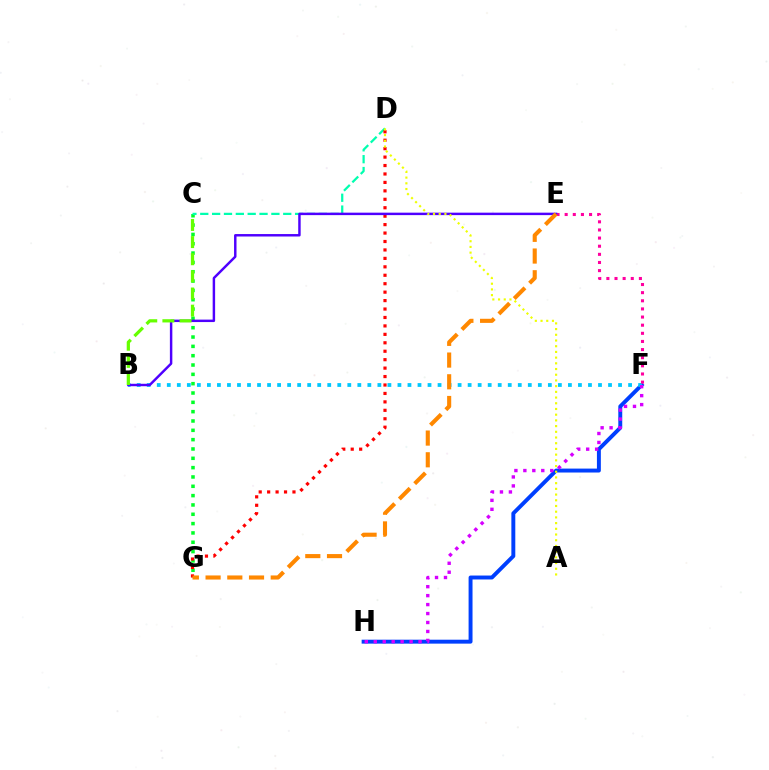{('C', 'G'): [{'color': '#00ff27', 'line_style': 'dotted', 'thickness': 2.53}], ('F', 'H'): [{'color': '#003fff', 'line_style': 'solid', 'thickness': 2.83}, {'color': '#d600ff', 'line_style': 'dotted', 'thickness': 2.43}], ('C', 'D'): [{'color': '#00ffaf', 'line_style': 'dashed', 'thickness': 1.61}], ('B', 'F'): [{'color': '#00c7ff', 'line_style': 'dotted', 'thickness': 2.72}], ('D', 'G'): [{'color': '#ff0000', 'line_style': 'dotted', 'thickness': 2.29}], ('E', 'F'): [{'color': '#ff00a0', 'line_style': 'dotted', 'thickness': 2.21}], ('B', 'E'): [{'color': '#4f00ff', 'line_style': 'solid', 'thickness': 1.77}], ('B', 'C'): [{'color': '#66ff00', 'line_style': 'dashed', 'thickness': 2.33}], ('E', 'G'): [{'color': '#ff8800', 'line_style': 'dashed', 'thickness': 2.95}], ('A', 'D'): [{'color': '#eeff00', 'line_style': 'dotted', 'thickness': 1.55}]}